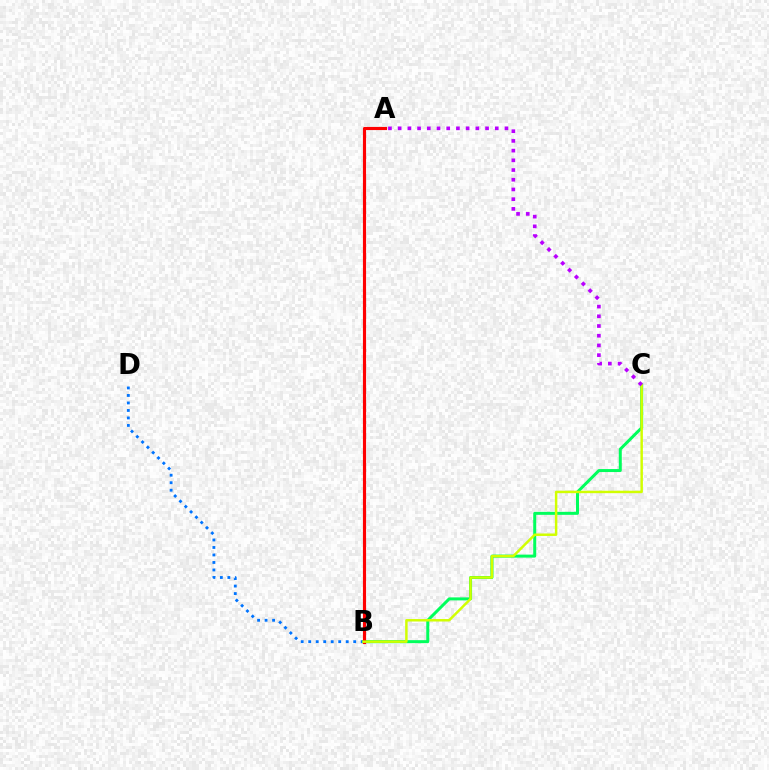{('B', 'D'): [{'color': '#0074ff', 'line_style': 'dotted', 'thickness': 2.04}], ('B', 'C'): [{'color': '#00ff5c', 'line_style': 'solid', 'thickness': 2.16}, {'color': '#d1ff00', 'line_style': 'solid', 'thickness': 1.77}], ('A', 'B'): [{'color': '#ff0000', 'line_style': 'solid', 'thickness': 2.26}], ('A', 'C'): [{'color': '#b900ff', 'line_style': 'dotted', 'thickness': 2.64}]}